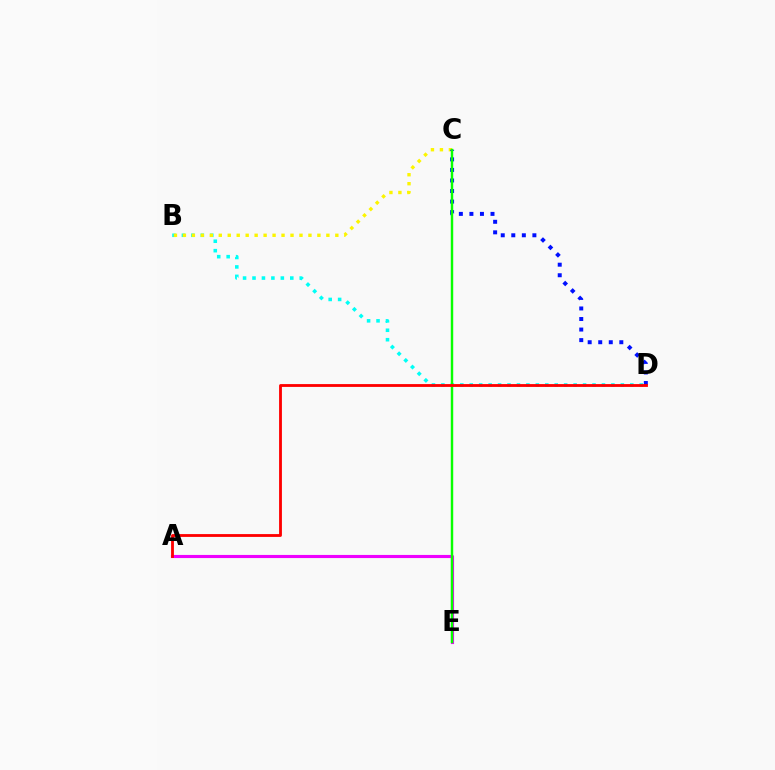{('B', 'D'): [{'color': '#00fff6', 'line_style': 'dotted', 'thickness': 2.57}], ('B', 'C'): [{'color': '#fcf500', 'line_style': 'dotted', 'thickness': 2.44}], ('C', 'D'): [{'color': '#0010ff', 'line_style': 'dotted', 'thickness': 2.87}], ('A', 'E'): [{'color': '#ee00ff', 'line_style': 'solid', 'thickness': 2.25}], ('C', 'E'): [{'color': '#08ff00', 'line_style': 'solid', 'thickness': 1.76}], ('A', 'D'): [{'color': '#ff0000', 'line_style': 'solid', 'thickness': 2.03}]}